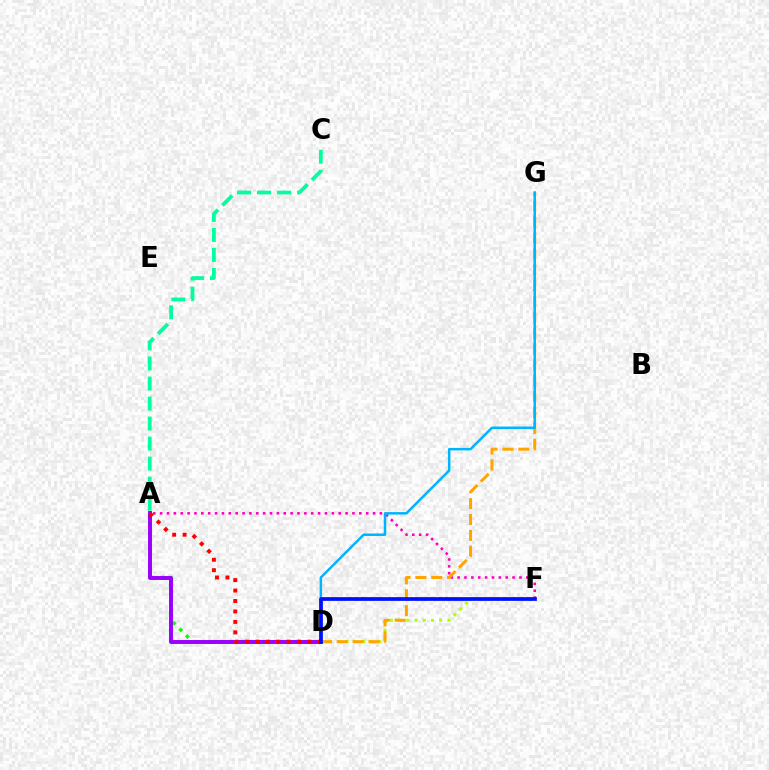{('D', 'F'): [{'color': '#b3ff00', 'line_style': 'dotted', 'thickness': 2.23}, {'color': '#0010ff', 'line_style': 'solid', 'thickness': 2.69}], ('A', 'F'): [{'color': '#ff00bd', 'line_style': 'dotted', 'thickness': 1.87}], ('A', 'D'): [{'color': '#08ff00', 'line_style': 'dotted', 'thickness': 2.54}, {'color': '#9b00ff', 'line_style': 'solid', 'thickness': 2.84}, {'color': '#ff0000', 'line_style': 'dotted', 'thickness': 2.84}], ('D', 'G'): [{'color': '#ffa500', 'line_style': 'dashed', 'thickness': 2.16}, {'color': '#00b5ff', 'line_style': 'solid', 'thickness': 1.8}], ('A', 'C'): [{'color': '#00ff9d', 'line_style': 'dashed', 'thickness': 2.72}]}